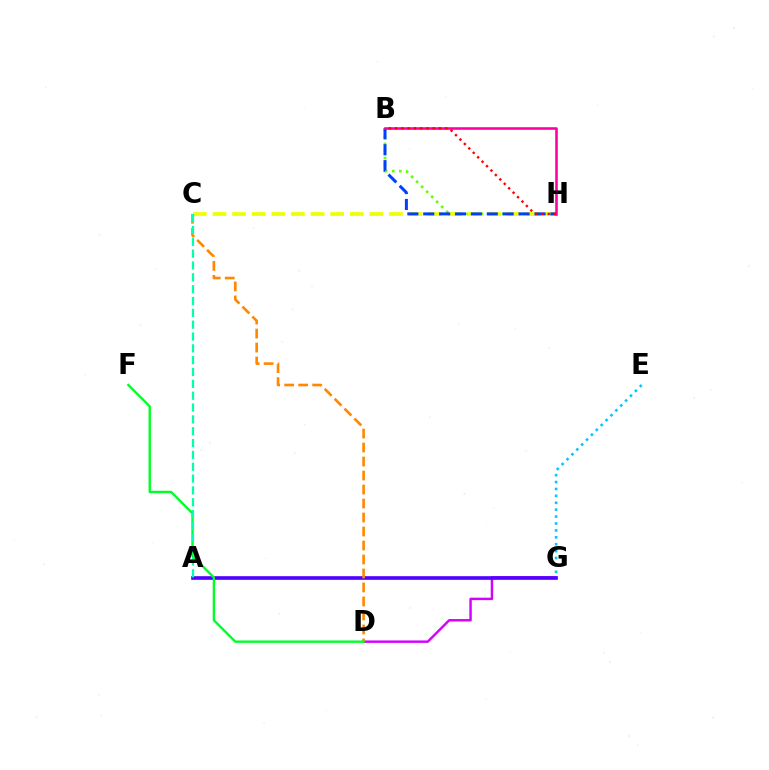{('B', 'H'): [{'color': '#66ff00', 'line_style': 'dotted', 'thickness': 1.93}, {'color': '#003fff', 'line_style': 'dashed', 'thickness': 2.16}, {'color': '#ff00a0', 'line_style': 'solid', 'thickness': 1.86}, {'color': '#ff0000', 'line_style': 'dotted', 'thickness': 1.7}], ('C', 'H'): [{'color': '#eeff00', 'line_style': 'dashed', 'thickness': 2.66}], ('D', 'G'): [{'color': '#d600ff', 'line_style': 'solid', 'thickness': 1.76}], ('A', 'G'): [{'color': '#4f00ff', 'line_style': 'solid', 'thickness': 2.62}], ('E', 'G'): [{'color': '#00c7ff', 'line_style': 'dotted', 'thickness': 1.88}], ('C', 'D'): [{'color': '#ff8800', 'line_style': 'dashed', 'thickness': 1.9}], ('D', 'F'): [{'color': '#00ff27', 'line_style': 'solid', 'thickness': 1.72}], ('A', 'C'): [{'color': '#00ffaf', 'line_style': 'dashed', 'thickness': 1.61}]}